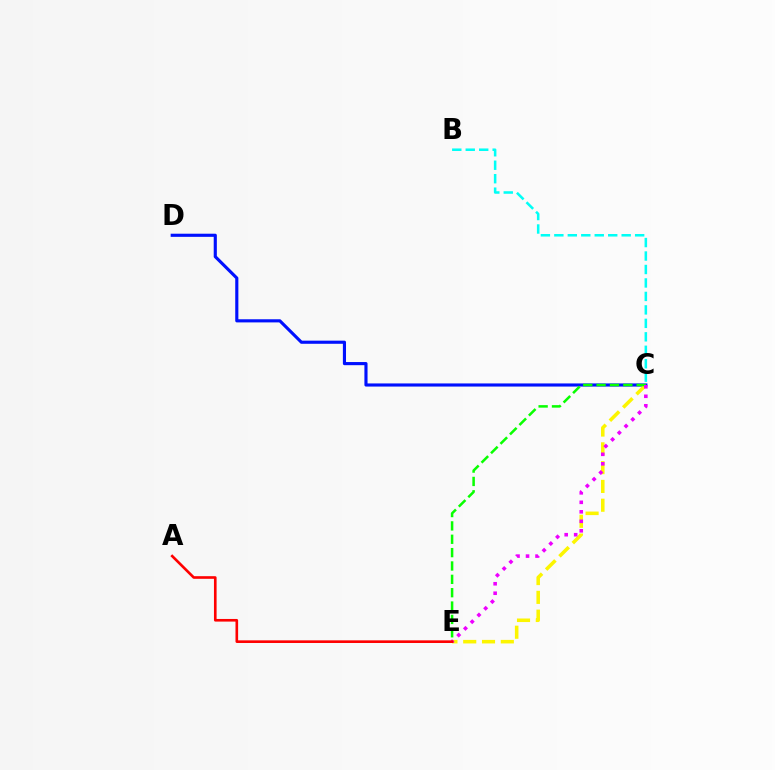{('C', 'D'): [{'color': '#0010ff', 'line_style': 'solid', 'thickness': 2.26}], ('C', 'E'): [{'color': '#fcf500', 'line_style': 'dashed', 'thickness': 2.55}, {'color': '#08ff00', 'line_style': 'dashed', 'thickness': 1.81}, {'color': '#ee00ff', 'line_style': 'dotted', 'thickness': 2.58}], ('B', 'C'): [{'color': '#00fff6', 'line_style': 'dashed', 'thickness': 1.83}], ('A', 'E'): [{'color': '#ff0000', 'line_style': 'solid', 'thickness': 1.9}]}